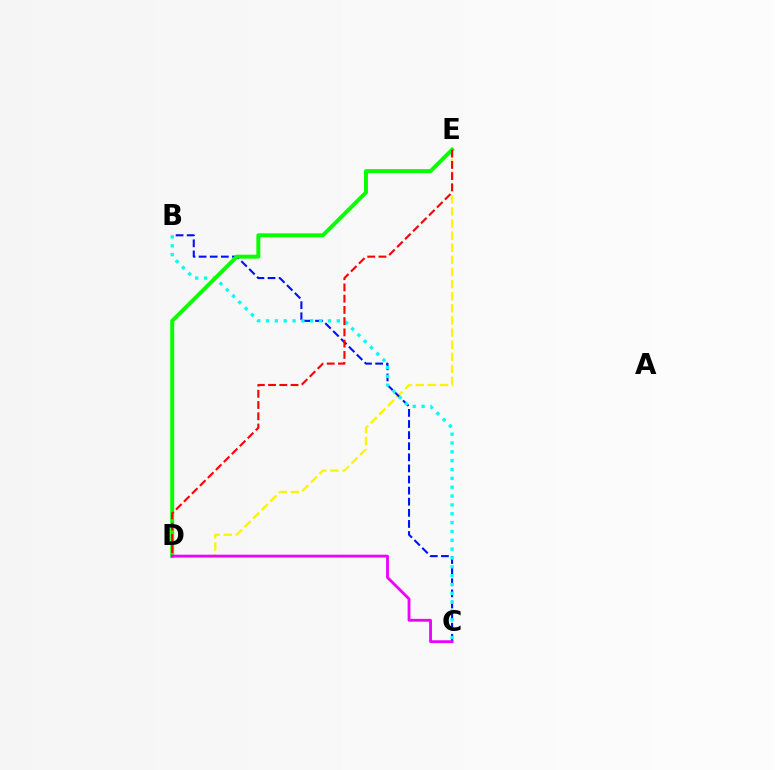{('D', 'E'): [{'color': '#fcf500', 'line_style': 'dashed', 'thickness': 1.64}, {'color': '#08ff00', 'line_style': 'solid', 'thickness': 2.83}, {'color': '#ff0000', 'line_style': 'dashed', 'thickness': 1.53}], ('B', 'C'): [{'color': '#0010ff', 'line_style': 'dashed', 'thickness': 1.51}, {'color': '#00fff6', 'line_style': 'dotted', 'thickness': 2.4}], ('C', 'D'): [{'color': '#ee00ff', 'line_style': 'solid', 'thickness': 2.03}]}